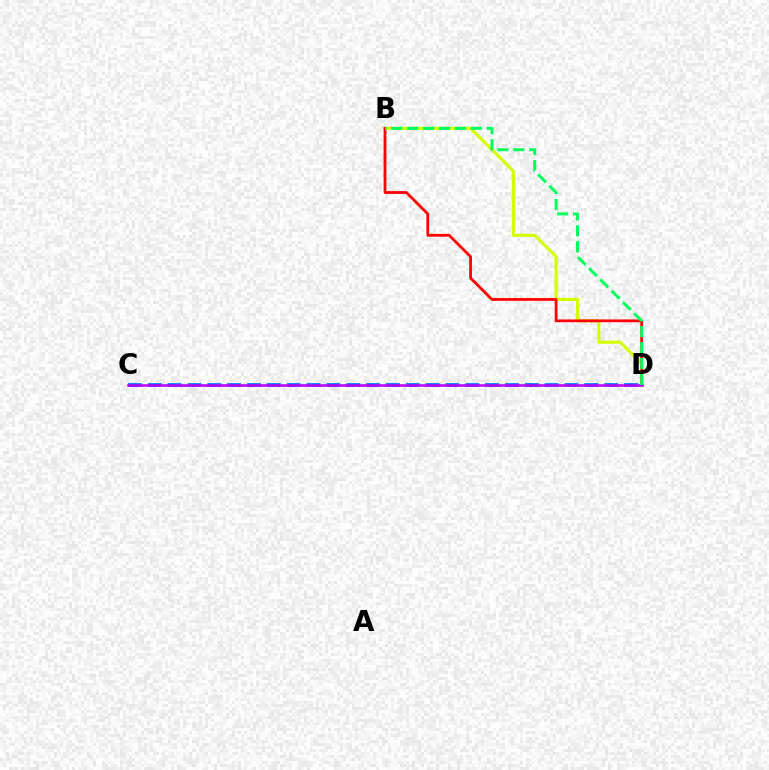{('B', 'D'): [{'color': '#d1ff00', 'line_style': 'solid', 'thickness': 2.22}, {'color': '#ff0000', 'line_style': 'solid', 'thickness': 2.0}, {'color': '#00ff5c', 'line_style': 'dashed', 'thickness': 2.16}], ('C', 'D'): [{'color': '#0074ff', 'line_style': 'dashed', 'thickness': 2.7}, {'color': '#b900ff', 'line_style': 'solid', 'thickness': 1.83}]}